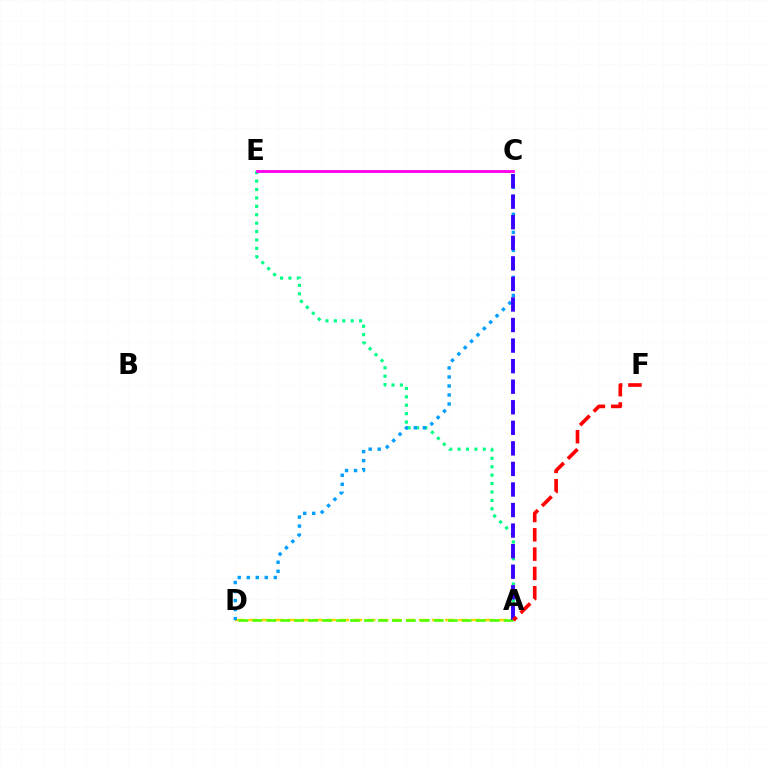{('A', 'E'): [{'color': '#00ff86', 'line_style': 'dotted', 'thickness': 2.28}], ('A', 'D'): [{'color': '#ffd500', 'line_style': 'dashed', 'thickness': 1.78}, {'color': '#4fff00', 'line_style': 'dashed', 'thickness': 1.9}], ('C', 'D'): [{'color': '#009eff', 'line_style': 'dotted', 'thickness': 2.45}], ('A', 'C'): [{'color': '#3700ff', 'line_style': 'dashed', 'thickness': 2.79}], ('A', 'F'): [{'color': '#ff0000', 'line_style': 'dashed', 'thickness': 2.62}], ('C', 'E'): [{'color': '#ff00ed', 'line_style': 'solid', 'thickness': 2.06}]}